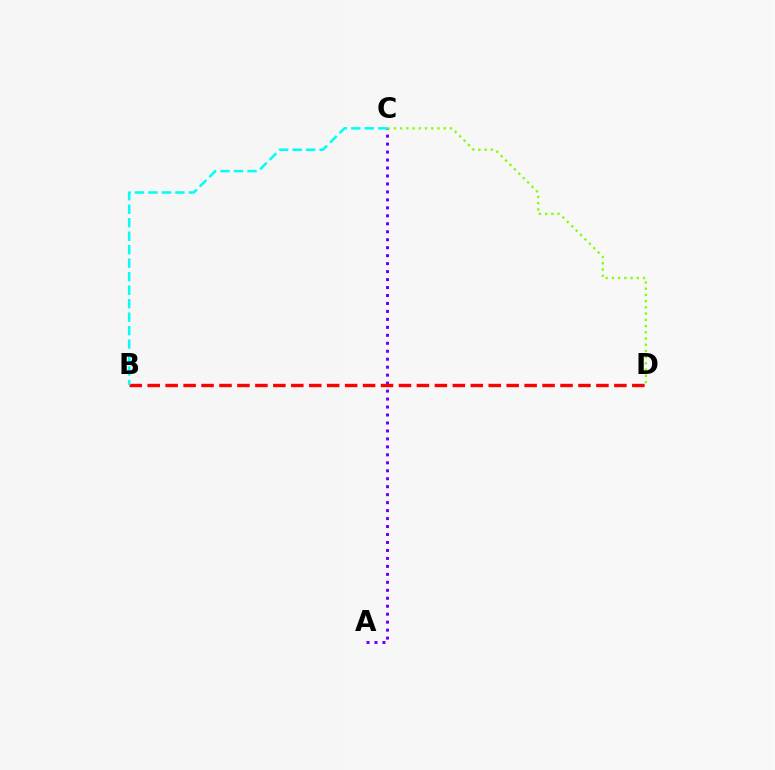{('A', 'C'): [{'color': '#7200ff', 'line_style': 'dotted', 'thickness': 2.16}], ('B', 'D'): [{'color': '#ff0000', 'line_style': 'dashed', 'thickness': 2.44}], ('C', 'D'): [{'color': '#84ff00', 'line_style': 'dotted', 'thickness': 1.69}], ('B', 'C'): [{'color': '#00fff6', 'line_style': 'dashed', 'thickness': 1.83}]}